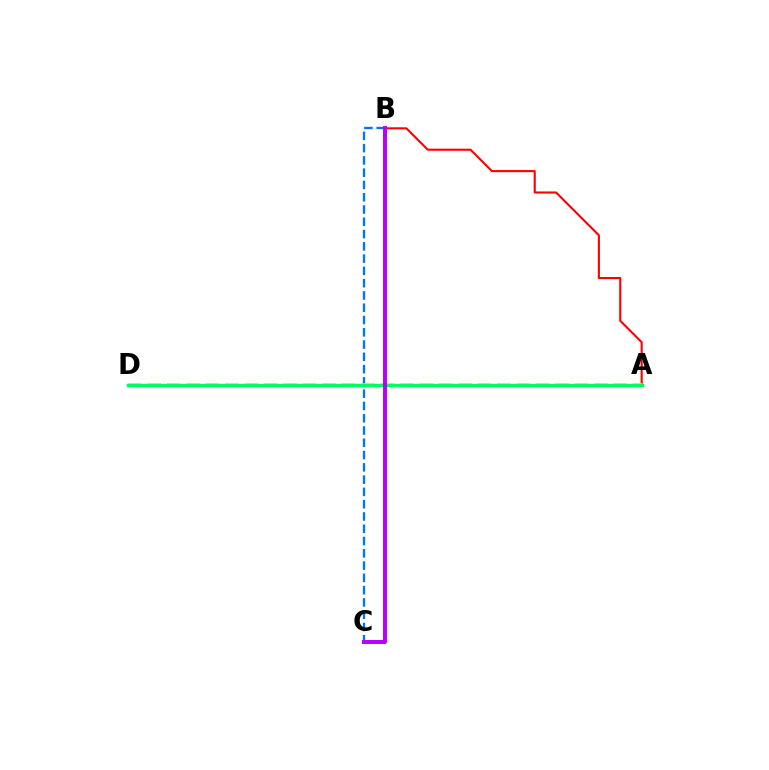{('A', 'B'): [{'color': '#ff0000', 'line_style': 'solid', 'thickness': 1.51}], ('B', 'C'): [{'color': '#0074ff', 'line_style': 'dashed', 'thickness': 1.67}, {'color': '#b900ff', 'line_style': 'solid', 'thickness': 2.86}], ('A', 'D'): [{'color': '#d1ff00', 'line_style': 'dashed', 'thickness': 2.64}, {'color': '#00ff5c', 'line_style': 'solid', 'thickness': 2.44}]}